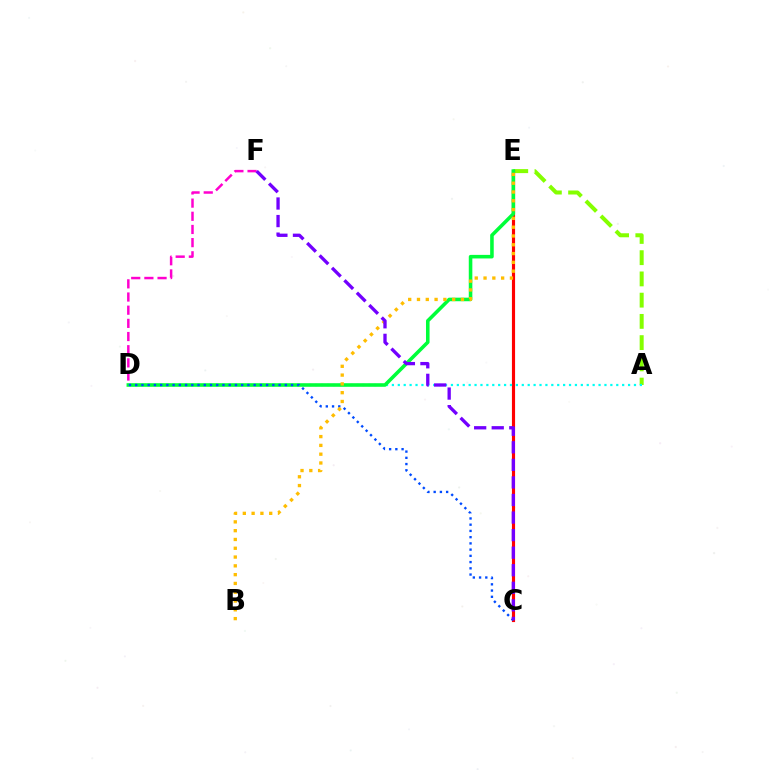{('A', 'E'): [{'color': '#84ff00', 'line_style': 'dashed', 'thickness': 2.89}], ('C', 'E'): [{'color': '#ff0000', 'line_style': 'solid', 'thickness': 2.27}], ('A', 'D'): [{'color': '#00fff6', 'line_style': 'dotted', 'thickness': 1.6}], ('D', 'F'): [{'color': '#ff00cf', 'line_style': 'dashed', 'thickness': 1.79}], ('D', 'E'): [{'color': '#00ff39', 'line_style': 'solid', 'thickness': 2.57}], ('C', 'D'): [{'color': '#004bff', 'line_style': 'dotted', 'thickness': 1.69}], ('B', 'E'): [{'color': '#ffbd00', 'line_style': 'dotted', 'thickness': 2.39}], ('C', 'F'): [{'color': '#7200ff', 'line_style': 'dashed', 'thickness': 2.39}]}